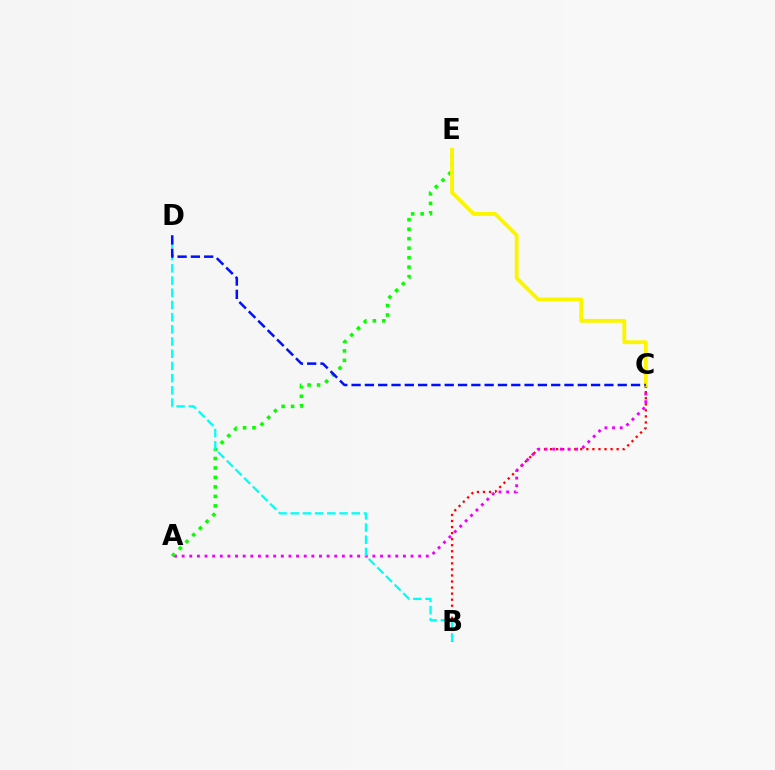{('B', 'C'): [{'color': '#ff0000', 'line_style': 'dotted', 'thickness': 1.64}], ('A', 'C'): [{'color': '#ee00ff', 'line_style': 'dotted', 'thickness': 2.07}], ('A', 'E'): [{'color': '#08ff00', 'line_style': 'dotted', 'thickness': 2.58}], ('B', 'D'): [{'color': '#00fff6', 'line_style': 'dashed', 'thickness': 1.66}], ('C', 'E'): [{'color': '#fcf500', 'line_style': 'solid', 'thickness': 2.77}], ('C', 'D'): [{'color': '#0010ff', 'line_style': 'dashed', 'thickness': 1.81}]}